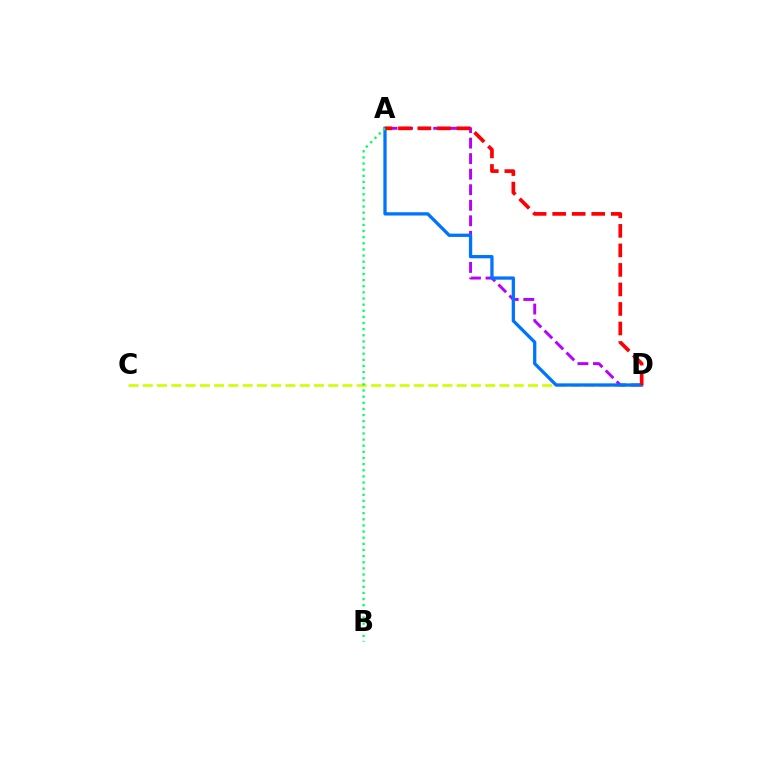{('C', 'D'): [{'color': '#d1ff00', 'line_style': 'dashed', 'thickness': 1.94}], ('A', 'D'): [{'color': '#b900ff', 'line_style': 'dashed', 'thickness': 2.11}, {'color': '#0074ff', 'line_style': 'solid', 'thickness': 2.36}, {'color': '#ff0000', 'line_style': 'dashed', 'thickness': 2.65}], ('A', 'B'): [{'color': '#00ff5c', 'line_style': 'dotted', 'thickness': 1.67}]}